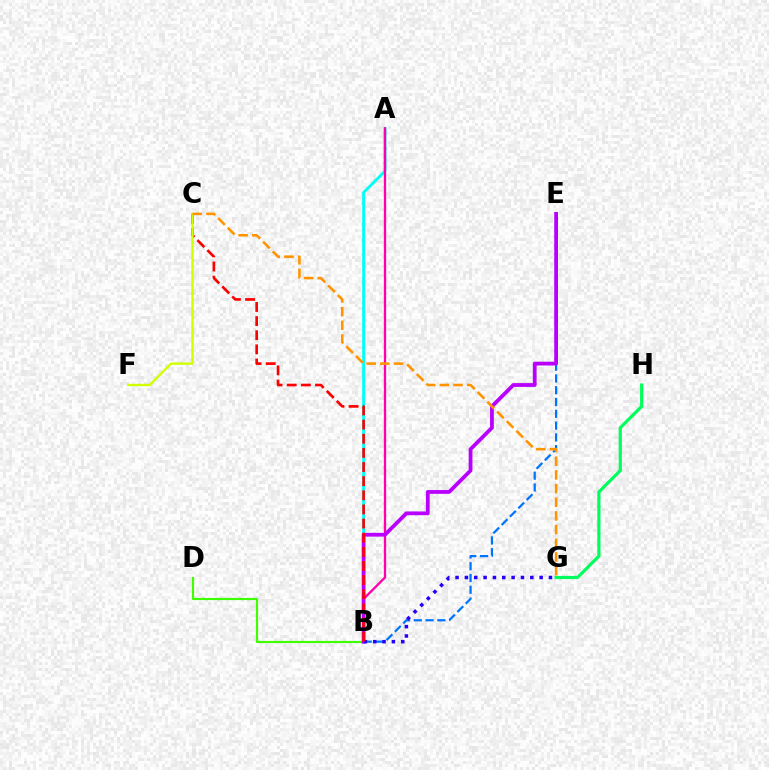{('B', 'E'): [{'color': '#0074ff', 'line_style': 'dashed', 'thickness': 1.6}, {'color': '#b900ff', 'line_style': 'solid', 'thickness': 2.72}], ('A', 'B'): [{'color': '#00fff6', 'line_style': 'solid', 'thickness': 2.08}, {'color': '#ff00ac', 'line_style': 'solid', 'thickness': 1.67}], ('B', 'D'): [{'color': '#3dff00', 'line_style': 'solid', 'thickness': 1.56}], ('G', 'H'): [{'color': '#00ff5c', 'line_style': 'solid', 'thickness': 2.29}], ('B', 'G'): [{'color': '#2500ff', 'line_style': 'dotted', 'thickness': 2.54}], ('B', 'C'): [{'color': '#ff0000', 'line_style': 'dashed', 'thickness': 1.92}], ('C', 'F'): [{'color': '#d1ff00', 'line_style': 'solid', 'thickness': 1.71}], ('C', 'G'): [{'color': '#ff9400', 'line_style': 'dashed', 'thickness': 1.86}]}